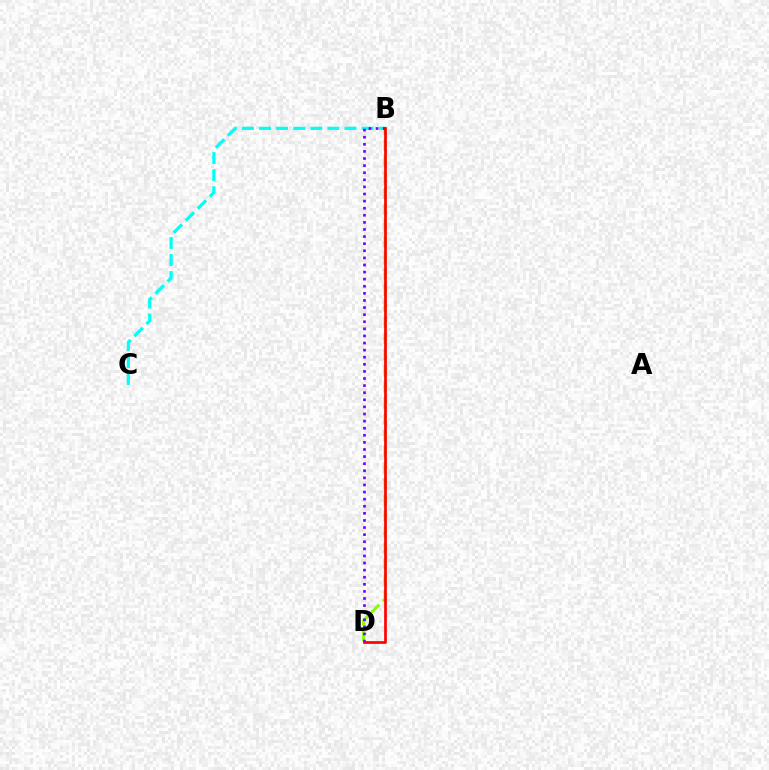{('B', 'C'): [{'color': '#00fff6', 'line_style': 'dashed', 'thickness': 2.32}], ('B', 'D'): [{'color': '#84ff00', 'line_style': 'dashed', 'thickness': 2.19}, {'color': '#7200ff', 'line_style': 'dotted', 'thickness': 1.93}, {'color': '#ff0000', 'line_style': 'solid', 'thickness': 1.94}]}